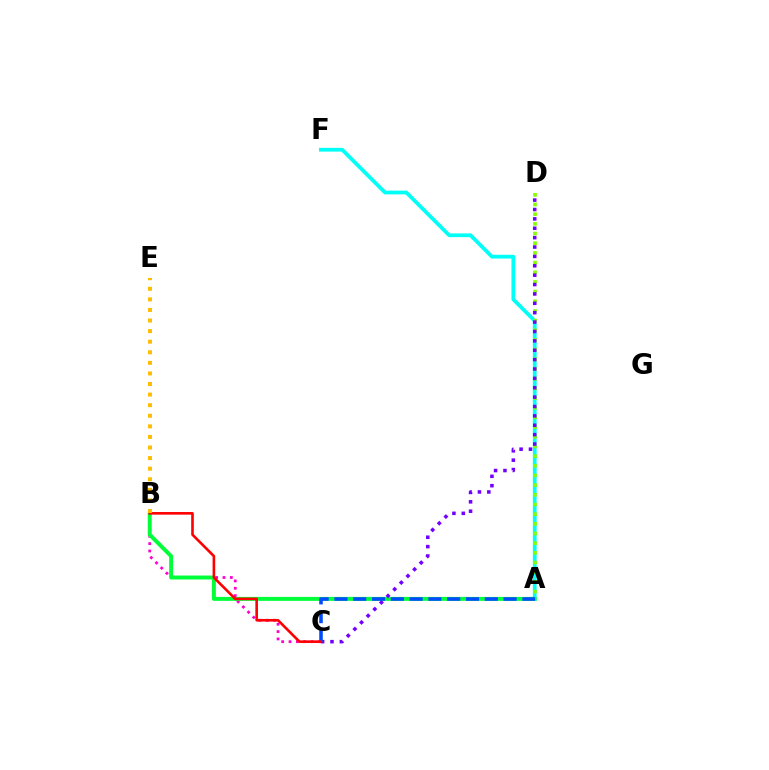{('A', 'F'): [{'color': '#00fff6', 'line_style': 'solid', 'thickness': 2.7}], ('B', 'C'): [{'color': '#ff00cf', 'line_style': 'dotted', 'thickness': 2.0}, {'color': '#ff0000', 'line_style': 'solid', 'thickness': 1.89}], ('A', 'D'): [{'color': '#84ff00', 'line_style': 'dotted', 'thickness': 2.63}], ('A', 'B'): [{'color': '#00ff39', 'line_style': 'solid', 'thickness': 2.84}], ('C', 'D'): [{'color': '#7200ff', 'line_style': 'dotted', 'thickness': 2.55}], ('A', 'C'): [{'color': '#004bff', 'line_style': 'dashed', 'thickness': 2.55}], ('B', 'E'): [{'color': '#ffbd00', 'line_style': 'dotted', 'thickness': 2.88}]}